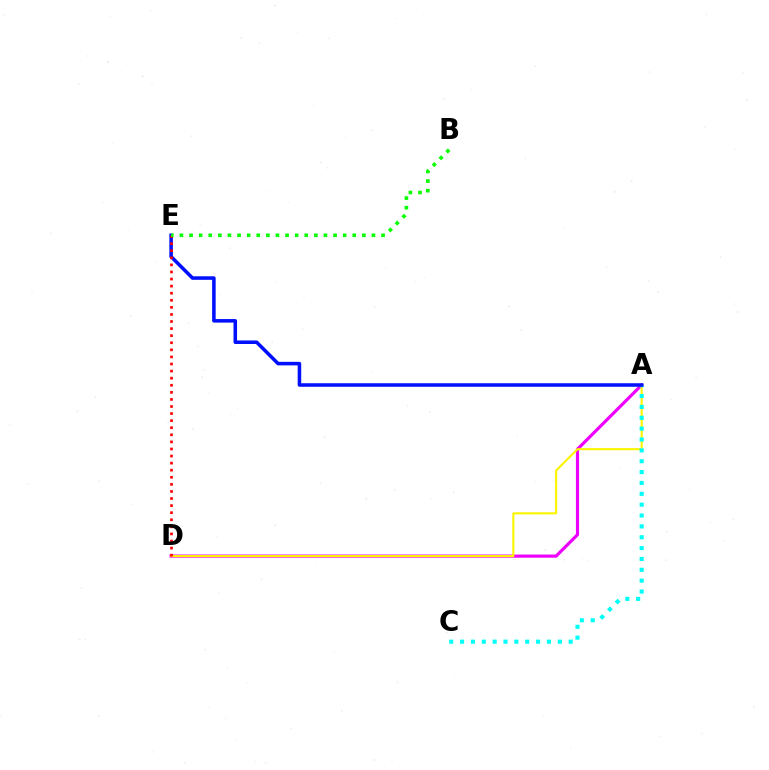{('A', 'D'): [{'color': '#ee00ff', 'line_style': 'solid', 'thickness': 2.28}, {'color': '#fcf500', 'line_style': 'solid', 'thickness': 1.52}], ('A', 'C'): [{'color': '#00fff6', 'line_style': 'dotted', 'thickness': 2.95}], ('A', 'E'): [{'color': '#0010ff', 'line_style': 'solid', 'thickness': 2.55}], ('D', 'E'): [{'color': '#ff0000', 'line_style': 'dotted', 'thickness': 1.92}], ('B', 'E'): [{'color': '#08ff00', 'line_style': 'dotted', 'thickness': 2.61}]}